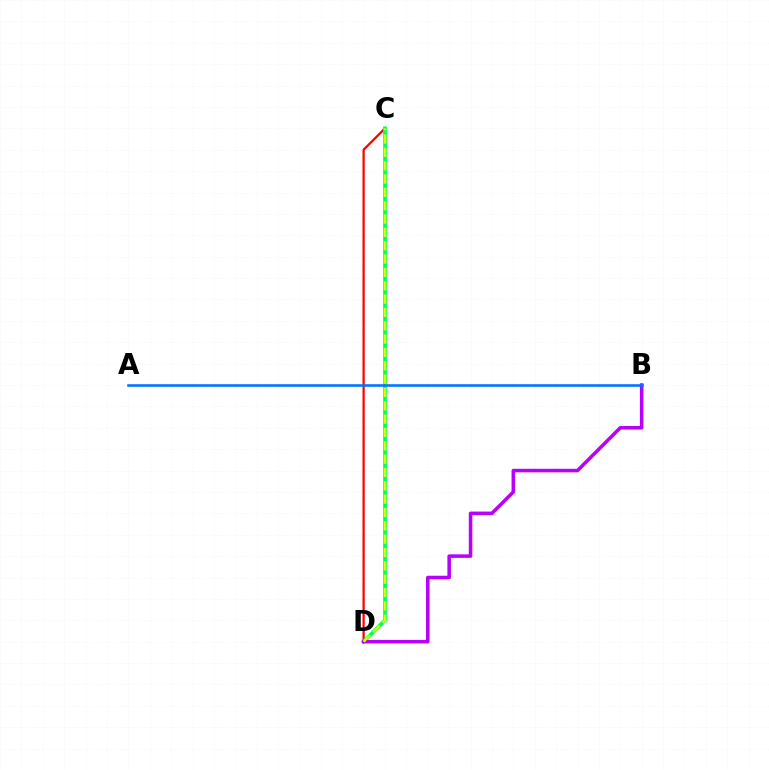{('C', 'D'): [{'color': '#ff0000', 'line_style': 'solid', 'thickness': 1.61}, {'color': '#00ff5c', 'line_style': 'solid', 'thickness': 2.7}, {'color': '#d1ff00', 'line_style': 'dashed', 'thickness': 1.81}], ('B', 'D'): [{'color': '#b900ff', 'line_style': 'solid', 'thickness': 2.55}], ('A', 'B'): [{'color': '#0074ff', 'line_style': 'solid', 'thickness': 1.84}]}